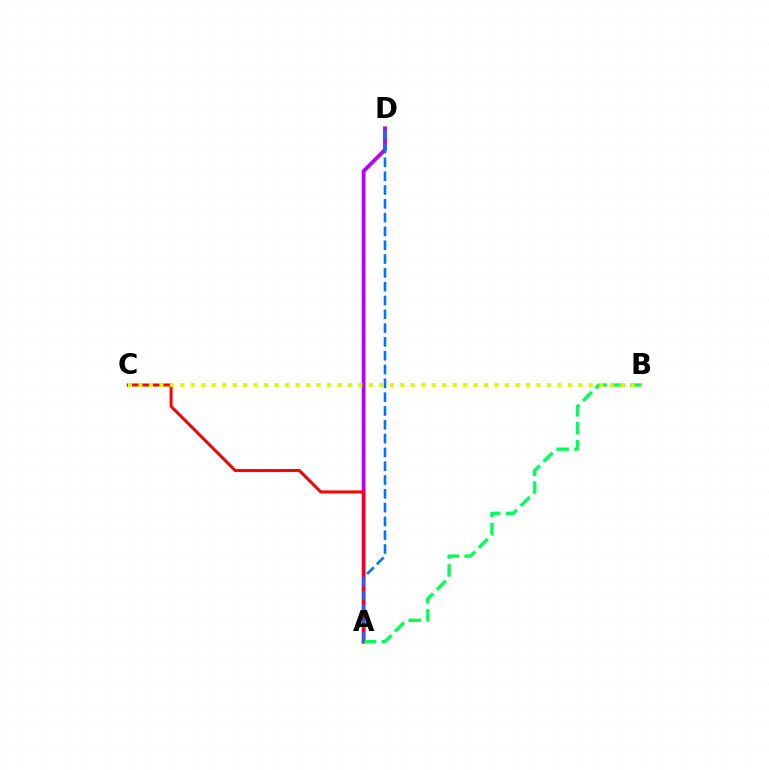{('A', 'D'): [{'color': '#b900ff', 'line_style': 'solid', 'thickness': 2.75}, {'color': '#0074ff', 'line_style': 'dashed', 'thickness': 1.88}], ('A', 'C'): [{'color': '#ff0000', 'line_style': 'solid', 'thickness': 2.17}], ('A', 'B'): [{'color': '#00ff5c', 'line_style': 'dashed', 'thickness': 2.43}], ('B', 'C'): [{'color': '#d1ff00', 'line_style': 'dotted', 'thickness': 2.85}]}